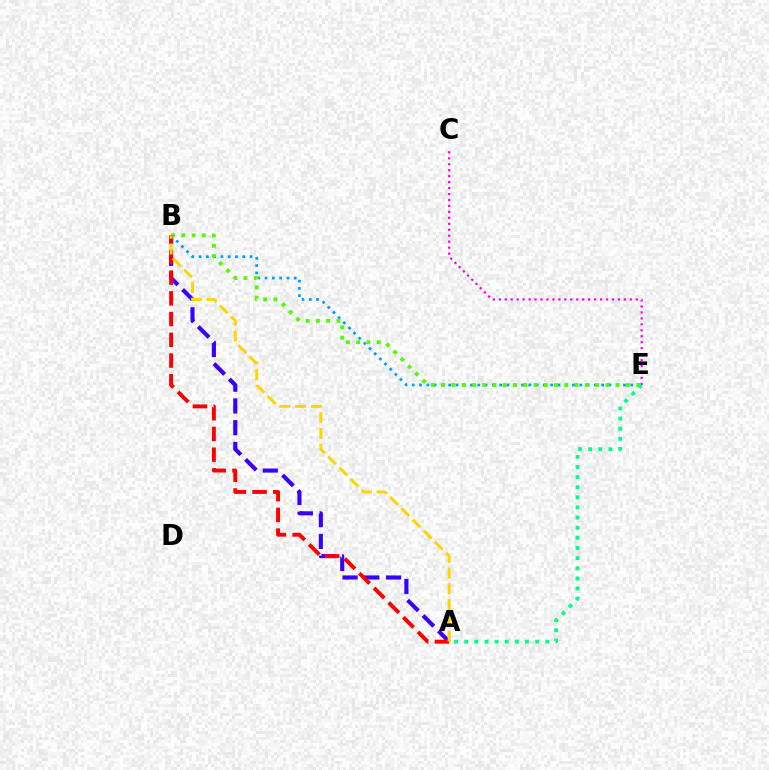{('B', 'E'): [{'color': '#009eff', 'line_style': 'dotted', 'thickness': 1.98}, {'color': '#4fff00', 'line_style': 'dotted', 'thickness': 2.79}], ('C', 'E'): [{'color': '#ff00ed', 'line_style': 'dotted', 'thickness': 1.62}], ('A', 'B'): [{'color': '#3700ff', 'line_style': 'dashed', 'thickness': 2.96}, {'color': '#ff0000', 'line_style': 'dashed', 'thickness': 2.82}, {'color': '#ffd500', 'line_style': 'dashed', 'thickness': 2.14}], ('A', 'E'): [{'color': '#00ff86', 'line_style': 'dotted', 'thickness': 2.75}]}